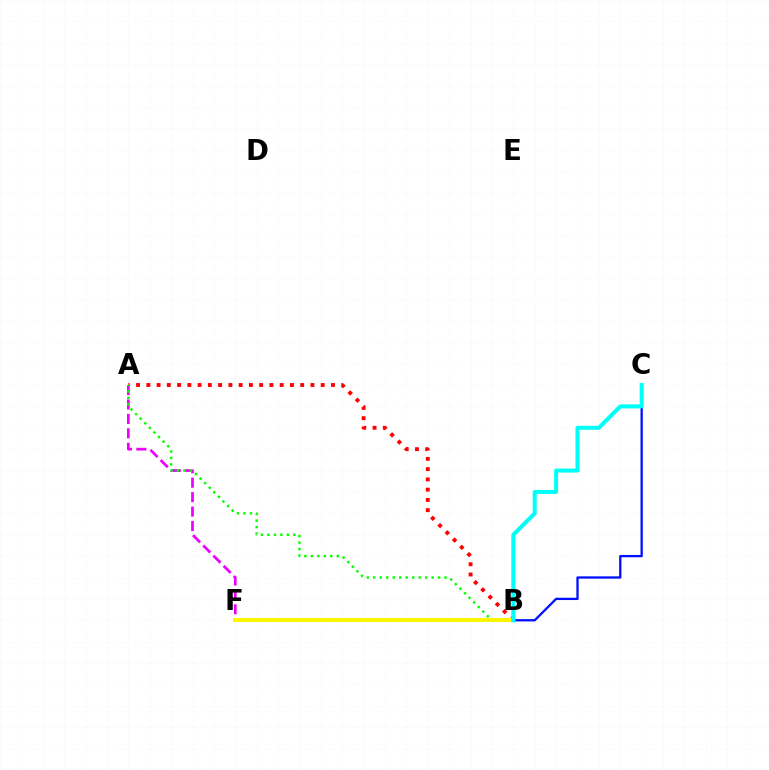{('A', 'B'): [{'color': '#ff0000', 'line_style': 'dotted', 'thickness': 2.79}, {'color': '#08ff00', 'line_style': 'dotted', 'thickness': 1.76}], ('A', 'F'): [{'color': '#ee00ff', 'line_style': 'dashed', 'thickness': 1.96}], ('B', 'F'): [{'color': '#fcf500', 'line_style': 'solid', 'thickness': 2.94}], ('B', 'C'): [{'color': '#0010ff', 'line_style': 'solid', 'thickness': 1.66}, {'color': '#00fff6', 'line_style': 'solid', 'thickness': 2.9}]}